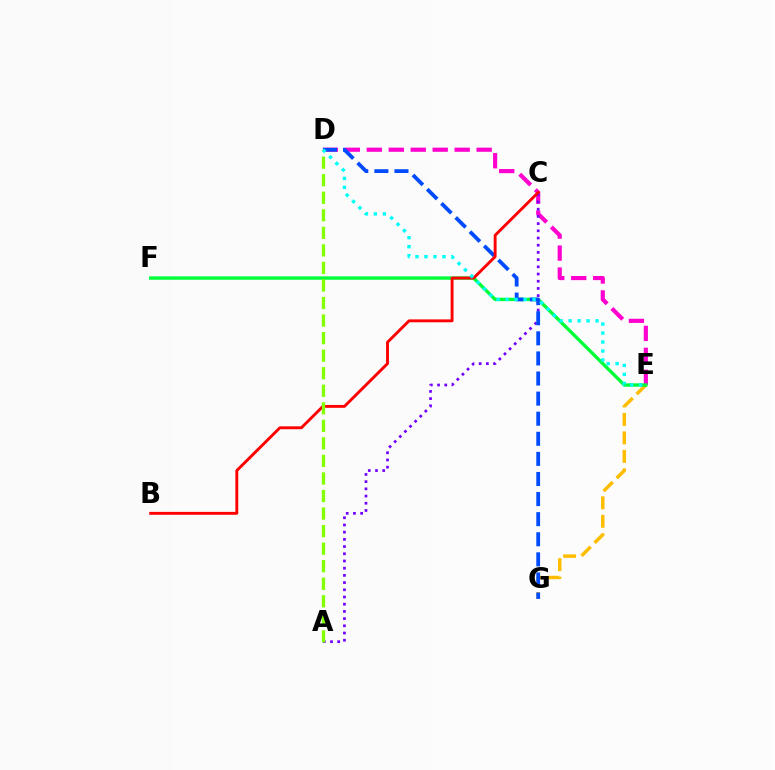{('E', 'G'): [{'color': '#ffbd00', 'line_style': 'dashed', 'thickness': 2.51}], ('D', 'E'): [{'color': '#ff00cf', 'line_style': 'dashed', 'thickness': 2.99}, {'color': '#00fff6', 'line_style': 'dotted', 'thickness': 2.44}], ('A', 'C'): [{'color': '#7200ff', 'line_style': 'dotted', 'thickness': 1.96}], ('E', 'F'): [{'color': '#00ff39', 'line_style': 'solid', 'thickness': 2.43}], ('D', 'G'): [{'color': '#004bff', 'line_style': 'dashed', 'thickness': 2.73}], ('B', 'C'): [{'color': '#ff0000', 'line_style': 'solid', 'thickness': 2.08}], ('A', 'D'): [{'color': '#84ff00', 'line_style': 'dashed', 'thickness': 2.38}]}